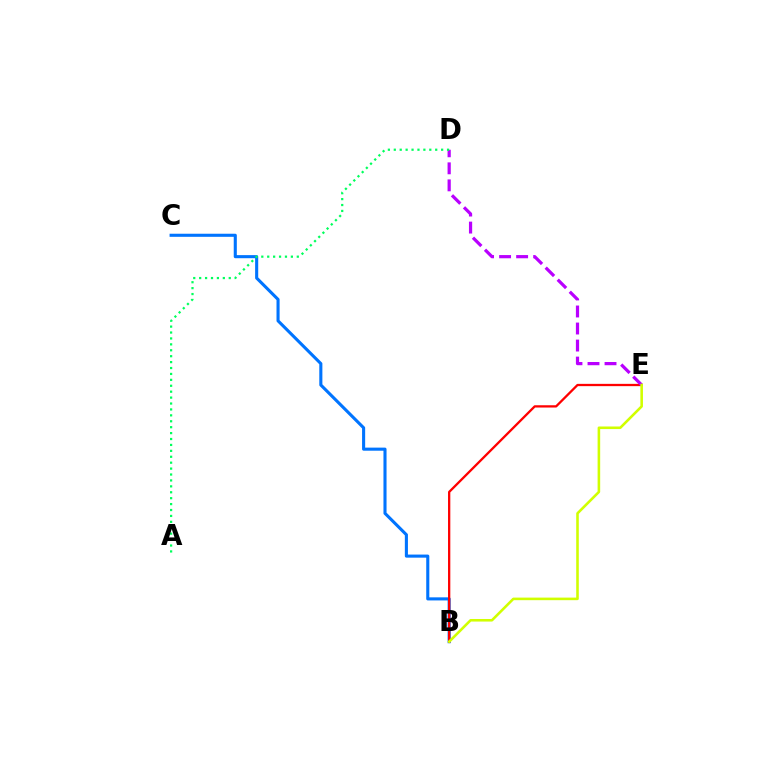{('B', 'C'): [{'color': '#0074ff', 'line_style': 'solid', 'thickness': 2.22}], ('B', 'E'): [{'color': '#ff0000', 'line_style': 'solid', 'thickness': 1.65}, {'color': '#d1ff00', 'line_style': 'solid', 'thickness': 1.86}], ('D', 'E'): [{'color': '#b900ff', 'line_style': 'dashed', 'thickness': 2.31}], ('A', 'D'): [{'color': '#00ff5c', 'line_style': 'dotted', 'thickness': 1.61}]}